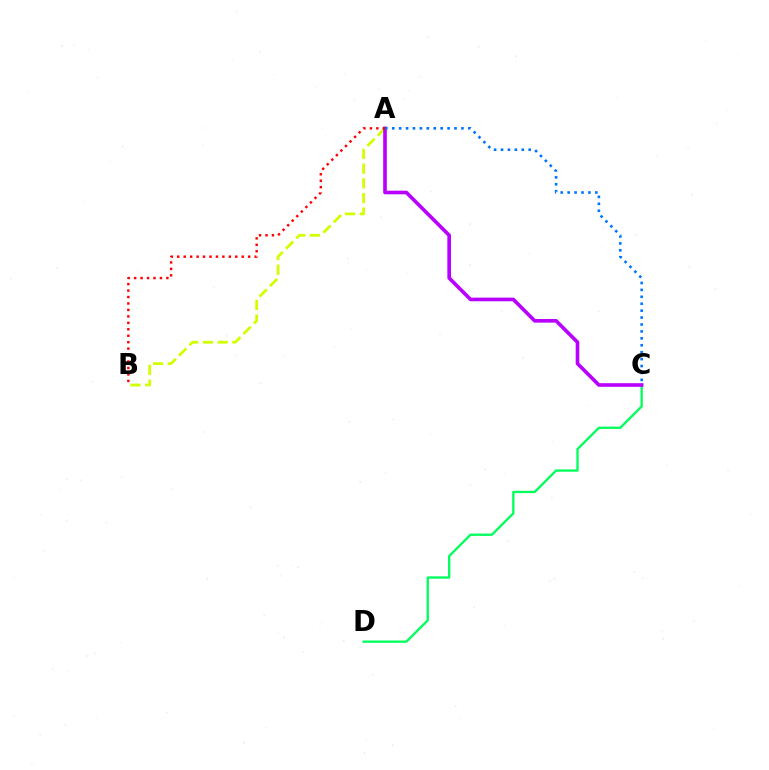{('C', 'D'): [{'color': '#00ff5c', 'line_style': 'solid', 'thickness': 1.67}], ('A', 'B'): [{'color': '#d1ff00', 'line_style': 'dashed', 'thickness': 2.0}, {'color': '#ff0000', 'line_style': 'dotted', 'thickness': 1.75}], ('A', 'C'): [{'color': '#b900ff', 'line_style': 'solid', 'thickness': 2.62}, {'color': '#0074ff', 'line_style': 'dotted', 'thickness': 1.88}]}